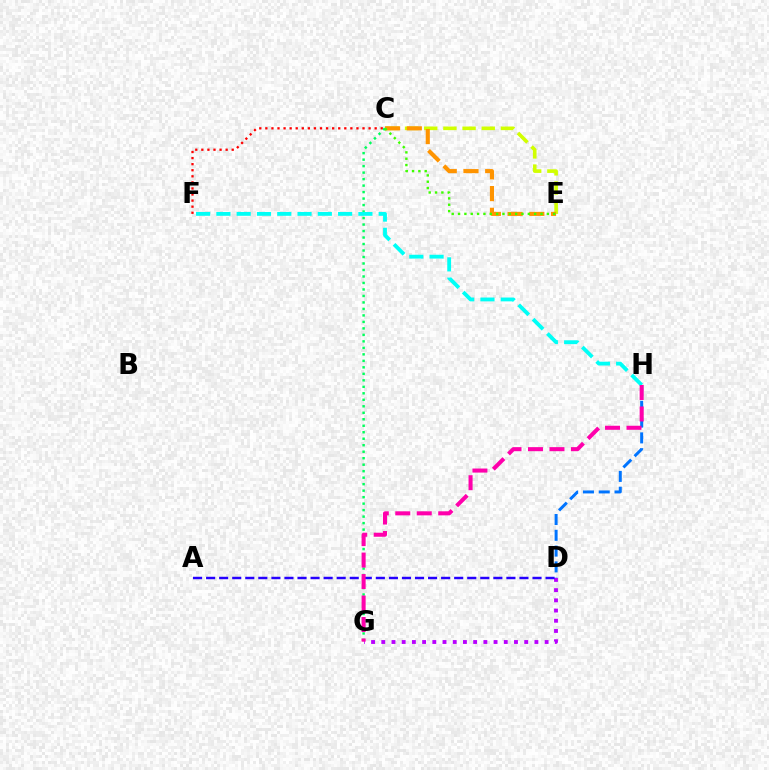{('C', 'F'): [{'color': '#ff0000', 'line_style': 'dotted', 'thickness': 1.65}], ('C', 'G'): [{'color': '#00ff5c', 'line_style': 'dotted', 'thickness': 1.76}], ('C', 'E'): [{'color': '#d1ff00', 'line_style': 'dashed', 'thickness': 2.6}, {'color': '#ff9400', 'line_style': 'dashed', 'thickness': 2.95}, {'color': '#3dff00', 'line_style': 'dotted', 'thickness': 1.72}], ('D', 'H'): [{'color': '#0074ff', 'line_style': 'dashed', 'thickness': 2.15}], ('D', 'G'): [{'color': '#b900ff', 'line_style': 'dotted', 'thickness': 2.77}], ('A', 'D'): [{'color': '#2500ff', 'line_style': 'dashed', 'thickness': 1.77}], ('F', 'H'): [{'color': '#00fff6', 'line_style': 'dashed', 'thickness': 2.76}], ('G', 'H'): [{'color': '#ff00ac', 'line_style': 'dashed', 'thickness': 2.92}]}